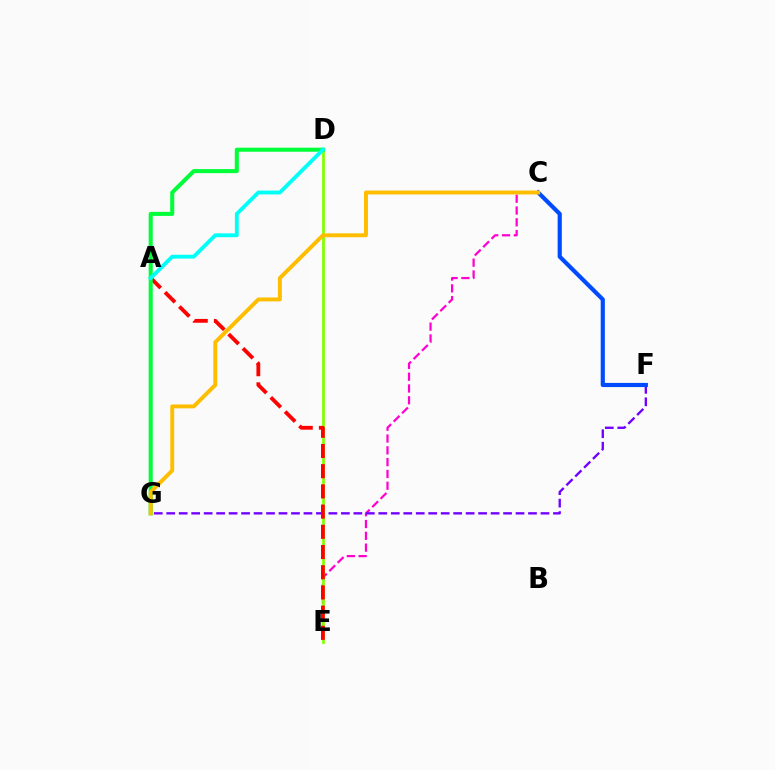{('C', 'E'): [{'color': '#ff00cf', 'line_style': 'dashed', 'thickness': 1.6}], ('F', 'G'): [{'color': '#7200ff', 'line_style': 'dashed', 'thickness': 1.69}], ('C', 'F'): [{'color': '#004bff', 'line_style': 'solid', 'thickness': 2.99}], ('D', 'E'): [{'color': '#84ff00', 'line_style': 'solid', 'thickness': 1.99}], ('A', 'E'): [{'color': '#ff0000', 'line_style': 'dashed', 'thickness': 2.74}], ('D', 'G'): [{'color': '#00ff39', 'line_style': 'solid', 'thickness': 2.92}], ('C', 'G'): [{'color': '#ffbd00', 'line_style': 'solid', 'thickness': 2.82}], ('A', 'D'): [{'color': '#00fff6', 'line_style': 'solid', 'thickness': 2.77}]}